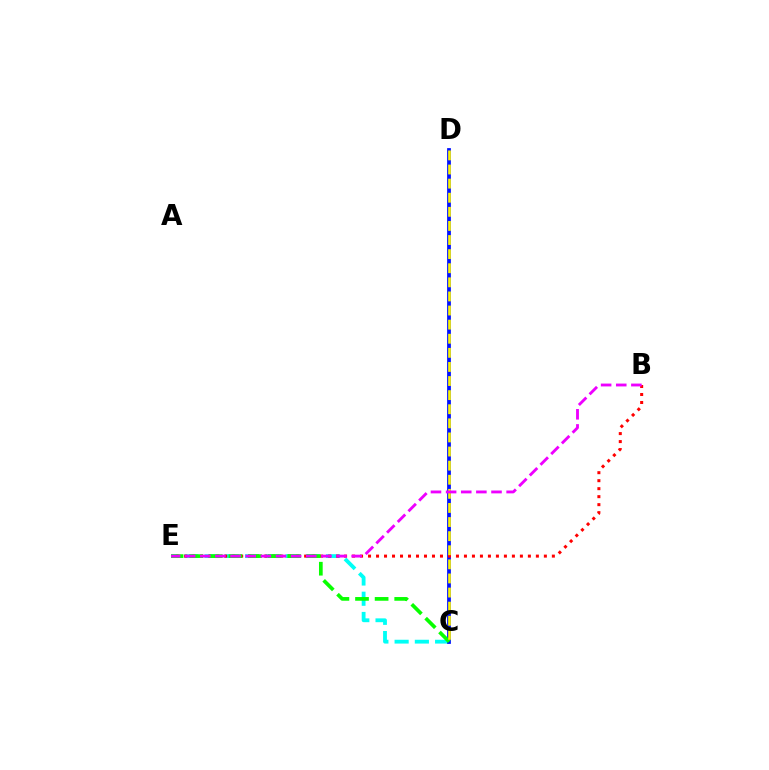{('C', 'E'): [{'color': '#00fff6', 'line_style': 'dashed', 'thickness': 2.75}, {'color': '#08ff00', 'line_style': 'dashed', 'thickness': 2.66}], ('C', 'D'): [{'color': '#0010ff', 'line_style': 'solid', 'thickness': 2.7}, {'color': '#fcf500', 'line_style': 'dashed', 'thickness': 1.92}], ('B', 'E'): [{'color': '#ff0000', 'line_style': 'dotted', 'thickness': 2.17}, {'color': '#ee00ff', 'line_style': 'dashed', 'thickness': 2.06}]}